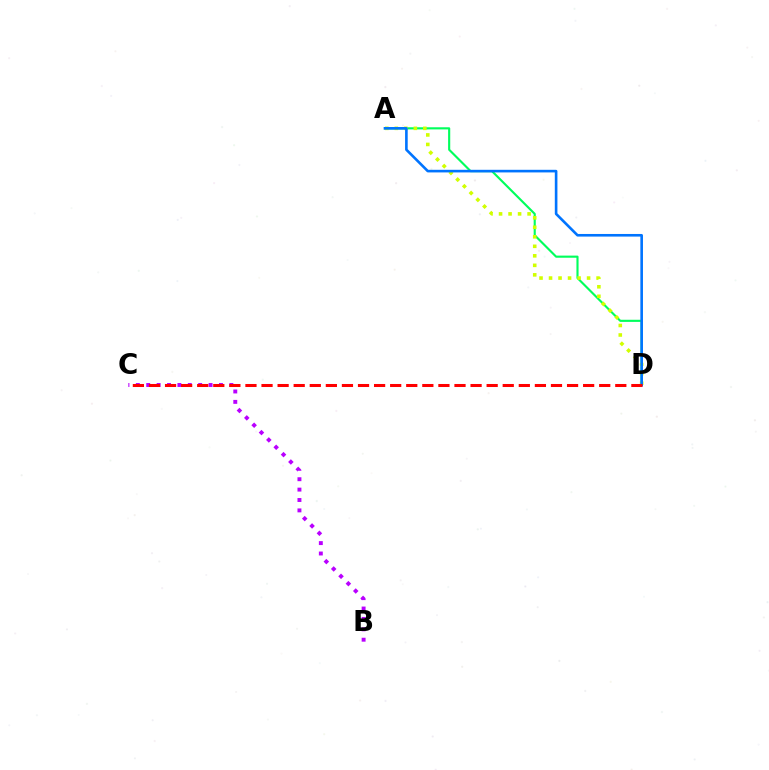{('A', 'D'): [{'color': '#00ff5c', 'line_style': 'solid', 'thickness': 1.54}, {'color': '#d1ff00', 'line_style': 'dotted', 'thickness': 2.58}, {'color': '#0074ff', 'line_style': 'solid', 'thickness': 1.88}], ('B', 'C'): [{'color': '#b900ff', 'line_style': 'dotted', 'thickness': 2.82}], ('C', 'D'): [{'color': '#ff0000', 'line_style': 'dashed', 'thickness': 2.18}]}